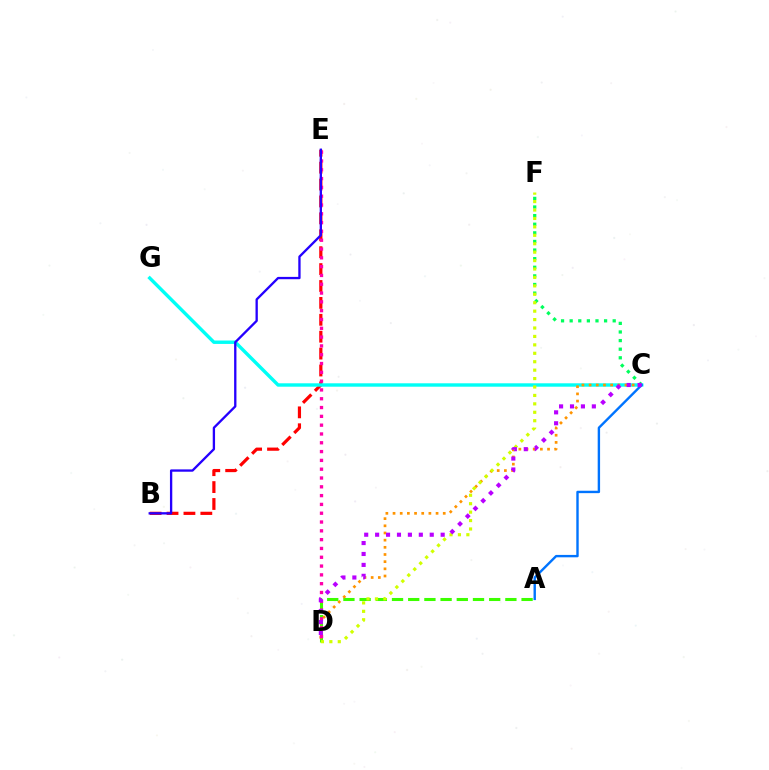{('B', 'E'): [{'color': '#ff0000', 'line_style': 'dashed', 'thickness': 2.3}, {'color': '#2500ff', 'line_style': 'solid', 'thickness': 1.67}], ('C', 'F'): [{'color': '#00ff5c', 'line_style': 'dotted', 'thickness': 2.34}], ('A', 'D'): [{'color': '#3dff00', 'line_style': 'dashed', 'thickness': 2.2}], ('C', 'G'): [{'color': '#00fff6', 'line_style': 'solid', 'thickness': 2.45}], ('C', 'D'): [{'color': '#ff9400', 'line_style': 'dotted', 'thickness': 1.95}, {'color': '#b900ff', 'line_style': 'dotted', 'thickness': 2.97}], ('D', 'F'): [{'color': '#d1ff00', 'line_style': 'dotted', 'thickness': 2.29}], ('D', 'E'): [{'color': '#ff00ac', 'line_style': 'dotted', 'thickness': 2.39}], ('A', 'C'): [{'color': '#0074ff', 'line_style': 'solid', 'thickness': 1.73}]}